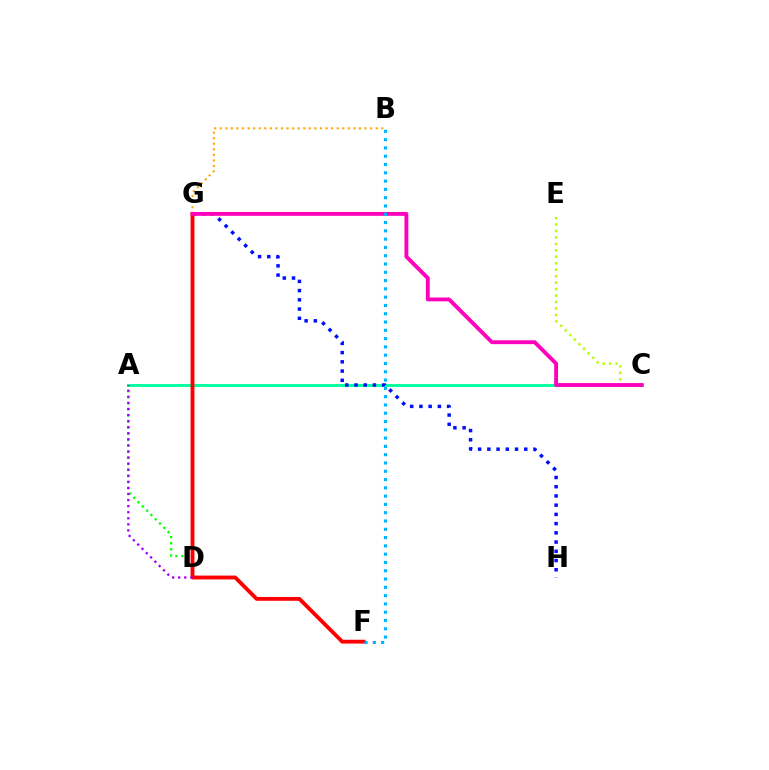{('A', 'C'): [{'color': '#00ff9d', 'line_style': 'solid', 'thickness': 2.07}], ('B', 'G'): [{'color': '#ffa500', 'line_style': 'dotted', 'thickness': 1.51}], ('A', 'D'): [{'color': '#08ff00', 'line_style': 'dotted', 'thickness': 1.65}, {'color': '#9b00ff', 'line_style': 'dotted', 'thickness': 1.65}], ('G', 'H'): [{'color': '#0010ff', 'line_style': 'dotted', 'thickness': 2.51}], ('C', 'E'): [{'color': '#b3ff00', 'line_style': 'dotted', 'thickness': 1.76}], ('F', 'G'): [{'color': '#ff0000', 'line_style': 'solid', 'thickness': 2.77}], ('C', 'G'): [{'color': '#ff00bd', 'line_style': 'solid', 'thickness': 2.78}], ('B', 'F'): [{'color': '#00b5ff', 'line_style': 'dotted', 'thickness': 2.25}]}